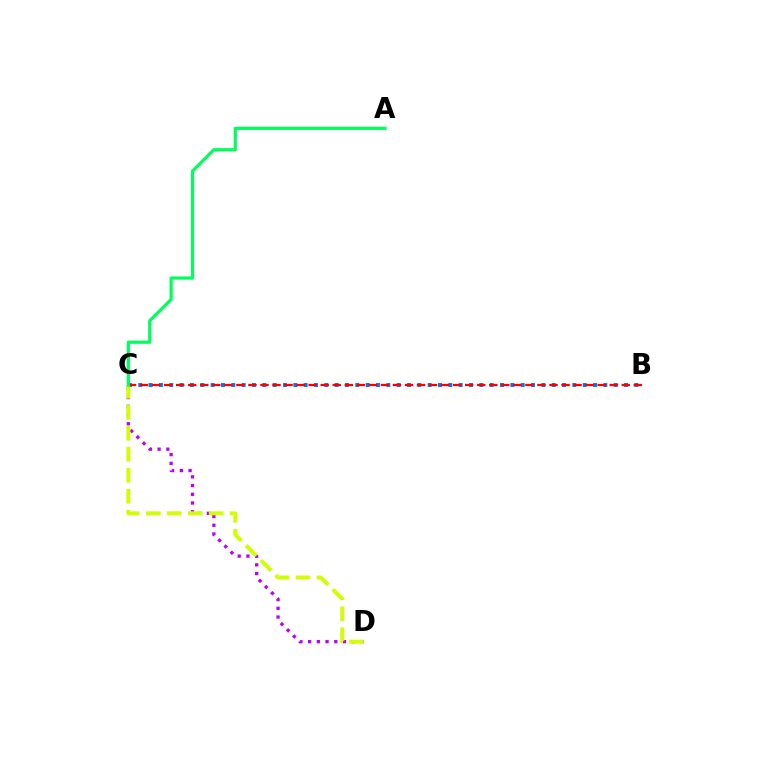{('C', 'D'): [{'color': '#b900ff', 'line_style': 'dotted', 'thickness': 2.37}, {'color': '#d1ff00', 'line_style': 'dashed', 'thickness': 2.85}], ('B', 'C'): [{'color': '#0074ff', 'line_style': 'dotted', 'thickness': 2.81}, {'color': '#ff0000', 'line_style': 'dashed', 'thickness': 1.64}], ('A', 'C'): [{'color': '#00ff5c', 'line_style': 'solid', 'thickness': 2.3}]}